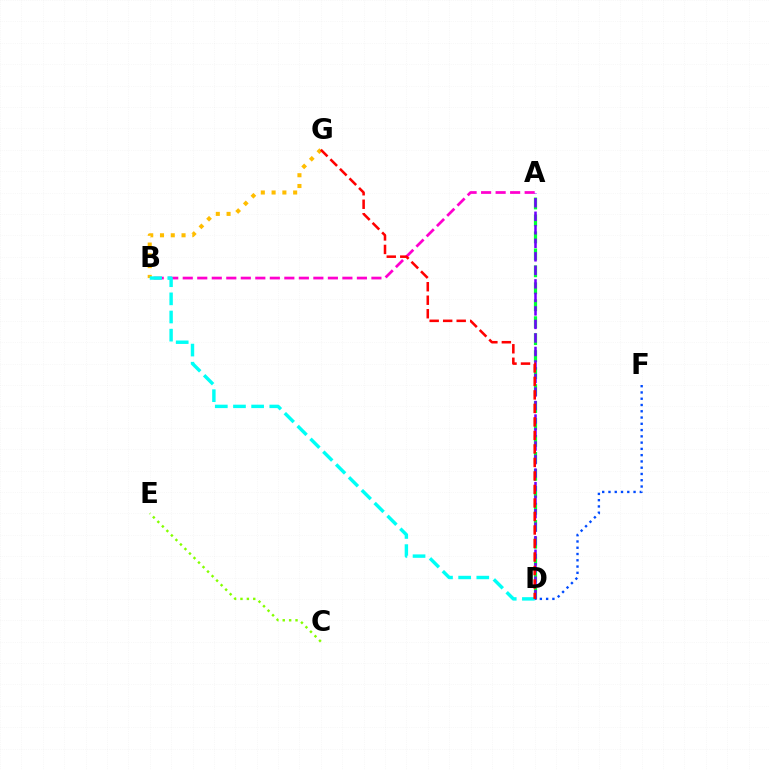{('A', 'B'): [{'color': '#ff00cf', 'line_style': 'dashed', 'thickness': 1.97}], ('A', 'D'): [{'color': '#00ff39', 'line_style': 'dashed', 'thickness': 2.3}, {'color': '#7200ff', 'line_style': 'dashed', 'thickness': 1.84}], ('D', 'F'): [{'color': '#004bff', 'line_style': 'dotted', 'thickness': 1.7}], ('B', 'G'): [{'color': '#ffbd00', 'line_style': 'dotted', 'thickness': 2.93}], ('C', 'E'): [{'color': '#84ff00', 'line_style': 'dotted', 'thickness': 1.74}], ('B', 'D'): [{'color': '#00fff6', 'line_style': 'dashed', 'thickness': 2.47}], ('D', 'G'): [{'color': '#ff0000', 'line_style': 'dashed', 'thickness': 1.83}]}